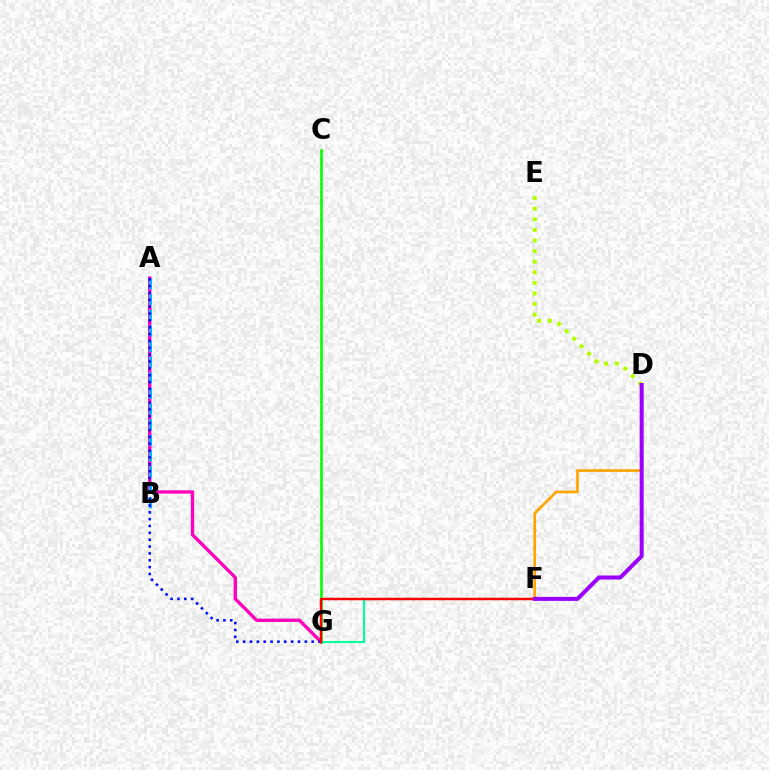{('C', 'G'): [{'color': '#08ff00', 'line_style': 'solid', 'thickness': 1.92}], ('D', 'F'): [{'color': '#ffa500', 'line_style': 'solid', 'thickness': 1.93}, {'color': '#9b00ff', 'line_style': 'solid', 'thickness': 2.88}], ('A', 'G'): [{'color': '#ff00bd', 'line_style': 'solid', 'thickness': 2.39}, {'color': '#0010ff', 'line_style': 'dotted', 'thickness': 1.86}], ('A', 'B'): [{'color': '#00b5ff', 'line_style': 'dashed', 'thickness': 2.12}], ('D', 'E'): [{'color': '#b3ff00', 'line_style': 'dotted', 'thickness': 2.88}], ('F', 'G'): [{'color': '#00ff9d', 'line_style': 'solid', 'thickness': 1.5}, {'color': '#ff0000', 'line_style': 'solid', 'thickness': 1.77}]}